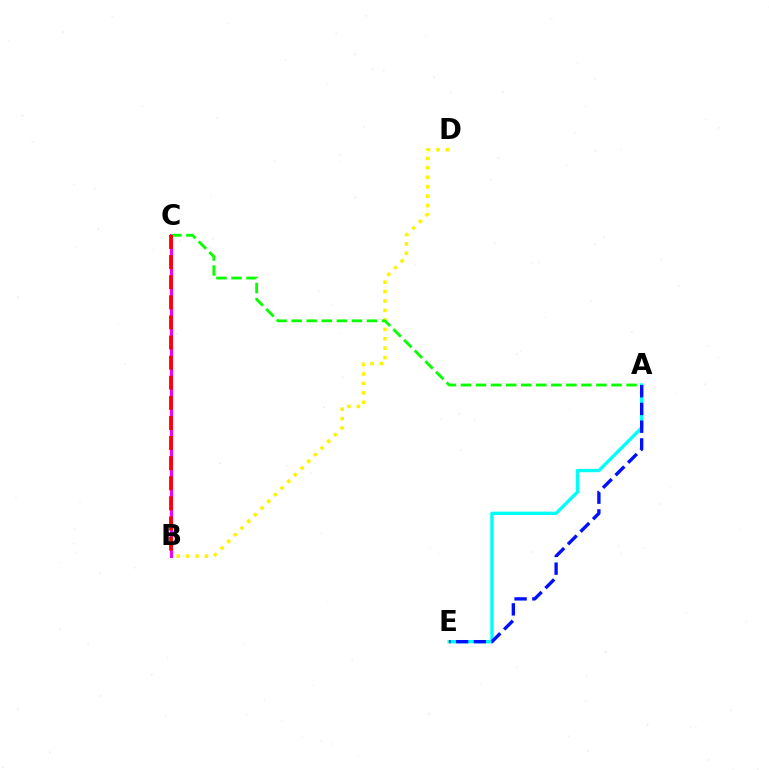{('A', 'E'): [{'color': '#00fff6', 'line_style': 'solid', 'thickness': 2.41}, {'color': '#0010ff', 'line_style': 'dashed', 'thickness': 2.41}], ('B', 'D'): [{'color': '#fcf500', 'line_style': 'dotted', 'thickness': 2.56}], ('B', 'C'): [{'color': '#ee00ff', 'line_style': 'solid', 'thickness': 2.2}, {'color': '#ff0000', 'line_style': 'dashed', 'thickness': 2.73}], ('A', 'C'): [{'color': '#08ff00', 'line_style': 'dashed', 'thickness': 2.05}]}